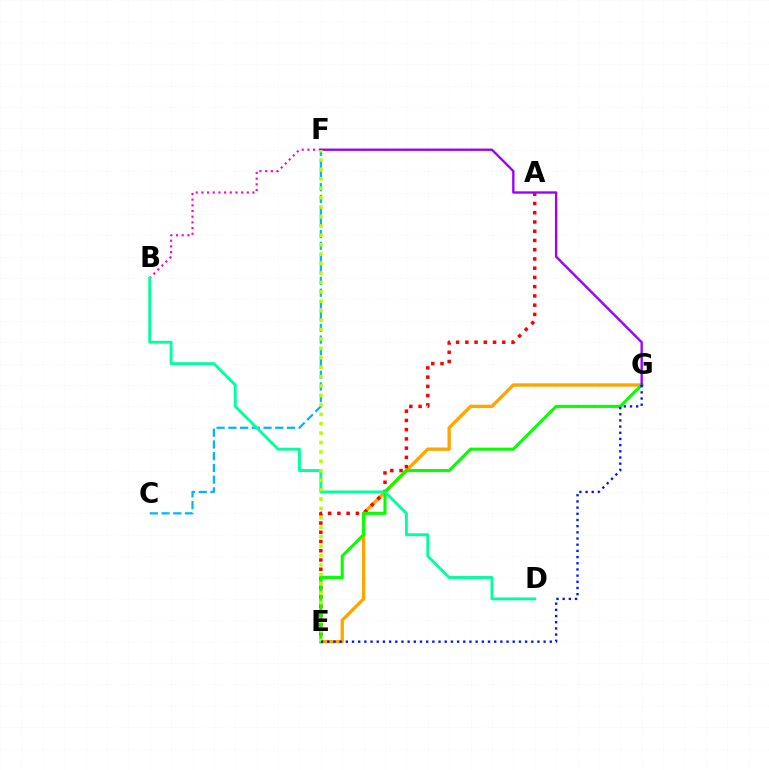{('E', 'G'): [{'color': '#ffa500', 'line_style': 'solid', 'thickness': 2.41}, {'color': '#08ff00', 'line_style': 'solid', 'thickness': 2.24}, {'color': '#0010ff', 'line_style': 'dotted', 'thickness': 1.68}], ('C', 'F'): [{'color': '#00b5ff', 'line_style': 'dashed', 'thickness': 1.59}], ('B', 'F'): [{'color': '#ff00bd', 'line_style': 'dotted', 'thickness': 1.54}], ('A', 'E'): [{'color': '#ff0000', 'line_style': 'dotted', 'thickness': 2.51}], ('F', 'G'): [{'color': '#9b00ff', 'line_style': 'solid', 'thickness': 1.69}], ('B', 'D'): [{'color': '#00ff9d', 'line_style': 'solid', 'thickness': 2.07}], ('E', 'F'): [{'color': '#b3ff00', 'line_style': 'dotted', 'thickness': 2.56}]}